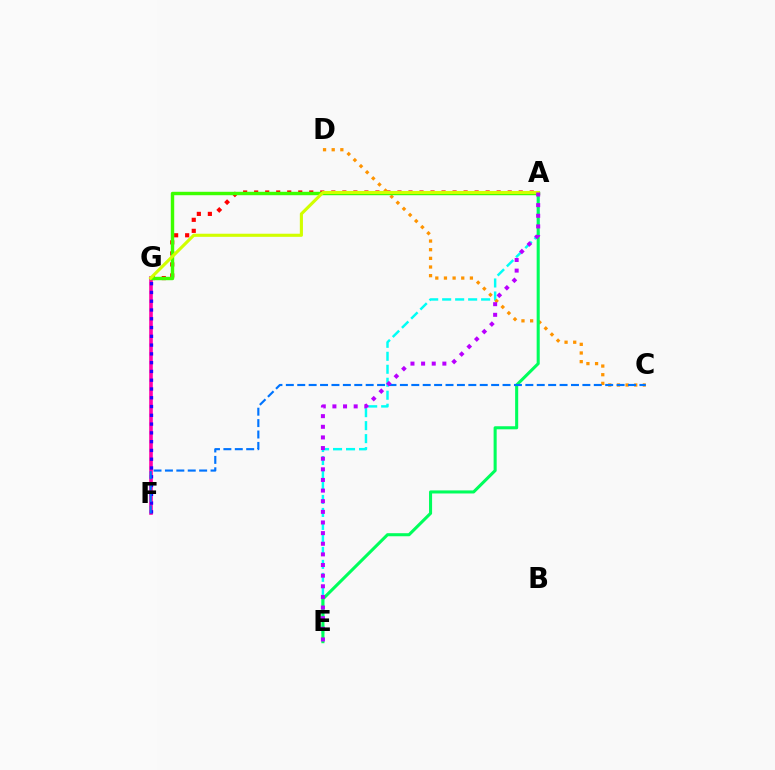{('A', 'G'): [{'color': '#ff0000', 'line_style': 'dotted', 'thickness': 3.0}, {'color': '#3dff00', 'line_style': 'solid', 'thickness': 2.47}, {'color': '#d1ff00', 'line_style': 'solid', 'thickness': 2.24}], ('F', 'G'): [{'color': '#ff00ac', 'line_style': 'solid', 'thickness': 2.6}, {'color': '#2500ff', 'line_style': 'dotted', 'thickness': 2.38}], ('A', 'E'): [{'color': '#00fff6', 'line_style': 'dashed', 'thickness': 1.76}, {'color': '#00ff5c', 'line_style': 'solid', 'thickness': 2.21}, {'color': '#b900ff', 'line_style': 'dotted', 'thickness': 2.89}], ('C', 'D'): [{'color': '#ff9400', 'line_style': 'dotted', 'thickness': 2.35}], ('C', 'F'): [{'color': '#0074ff', 'line_style': 'dashed', 'thickness': 1.55}]}